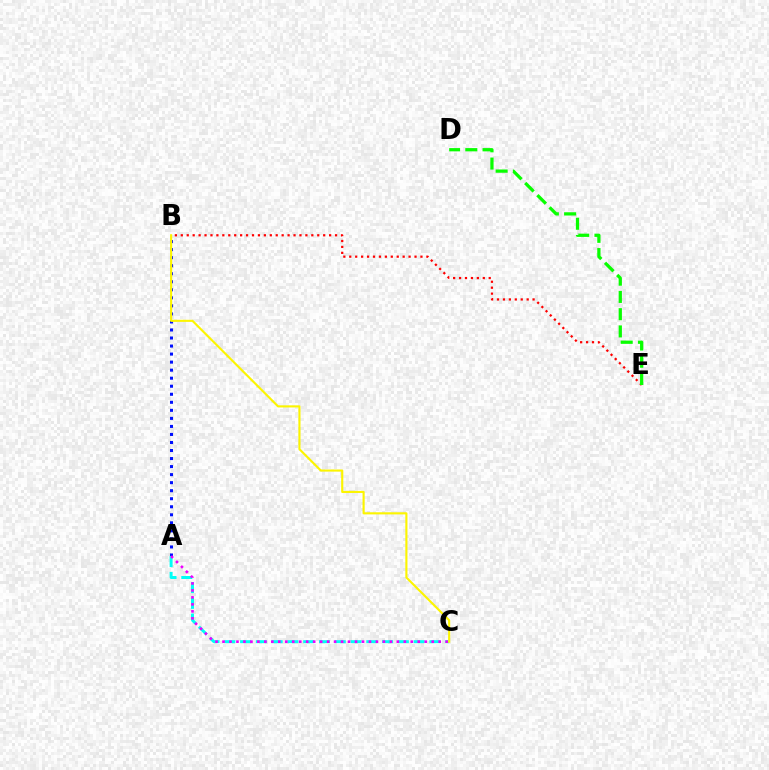{('A', 'B'): [{'color': '#0010ff', 'line_style': 'dotted', 'thickness': 2.18}], ('B', 'E'): [{'color': '#ff0000', 'line_style': 'dotted', 'thickness': 1.61}], ('D', 'E'): [{'color': '#08ff00', 'line_style': 'dashed', 'thickness': 2.34}], ('A', 'C'): [{'color': '#00fff6', 'line_style': 'dashed', 'thickness': 2.14}, {'color': '#ee00ff', 'line_style': 'dotted', 'thickness': 1.89}], ('B', 'C'): [{'color': '#fcf500', 'line_style': 'solid', 'thickness': 1.53}]}